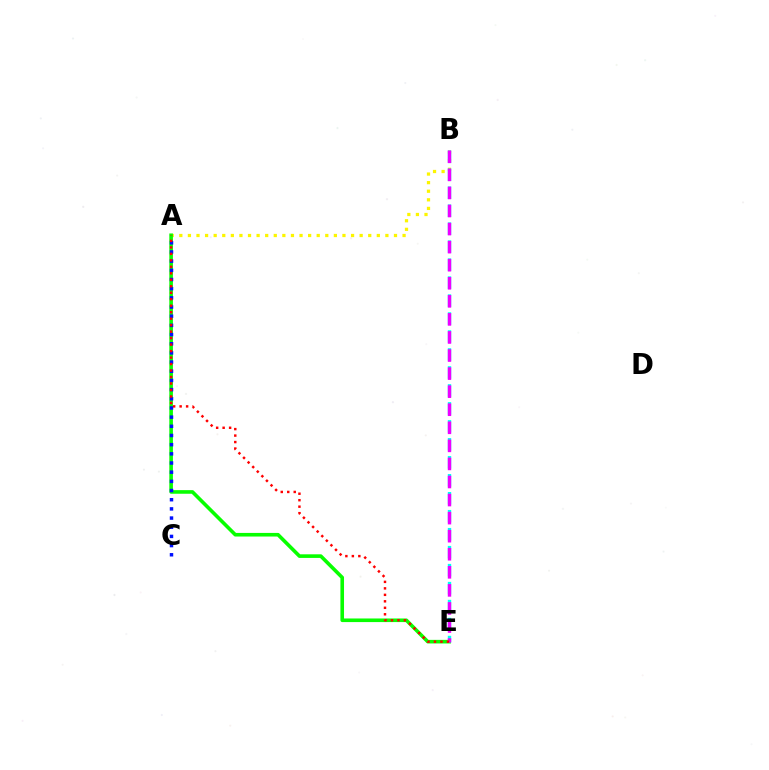{('A', 'B'): [{'color': '#fcf500', 'line_style': 'dotted', 'thickness': 2.33}], ('A', 'E'): [{'color': '#08ff00', 'line_style': 'solid', 'thickness': 2.6}, {'color': '#ff0000', 'line_style': 'dotted', 'thickness': 1.76}], ('B', 'E'): [{'color': '#00fff6', 'line_style': 'dashed', 'thickness': 2.44}, {'color': '#ee00ff', 'line_style': 'dashed', 'thickness': 2.45}], ('A', 'C'): [{'color': '#0010ff', 'line_style': 'dotted', 'thickness': 2.49}]}